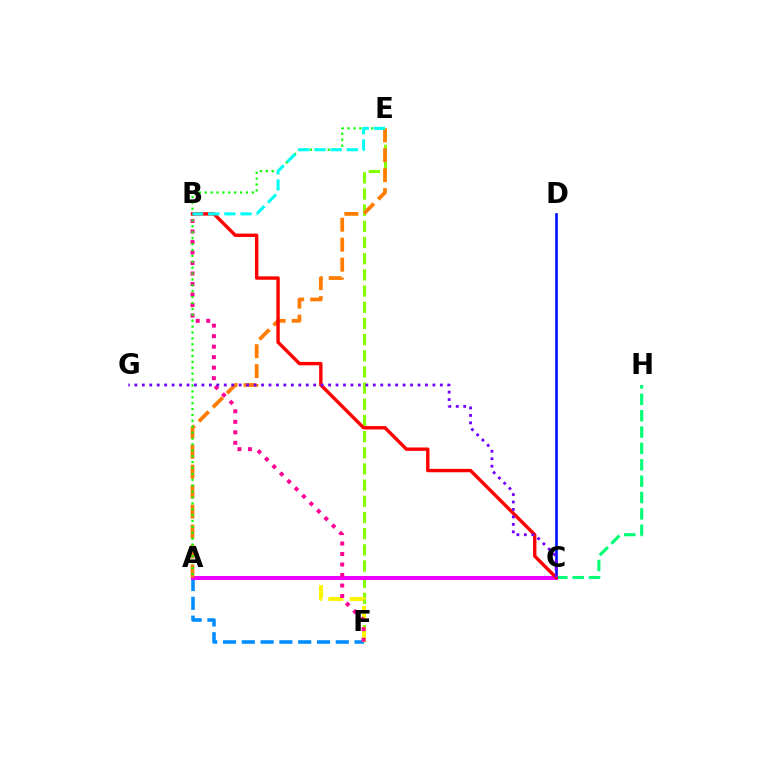{('E', 'F'): [{'color': '#84ff00', 'line_style': 'dashed', 'thickness': 2.2}], ('A', 'F'): [{'color': '#008cff', 'line_style': 'dashed', 'thickness': 2.55}, {'color': '#fcf500', 'line_style': 'dashed', 'thickness': 2.89}], ('C', 'D'): [{'color': '#0010ff', 'line_style': 'solid', 'thickness': 1.91}], ('C', 'H'): [{'color': '#00ff74', 'line_style': 'dashed', 'thickness': 2.22}], ('A', 'C'): [{'color': '#ee00ff', 'line_style': 'solid', 'thickness': 2.88}], ('B', 'F'): [{'color': '#ff0094', 'line_style': 'dotted', 'thickness': 2.85}], ('A', 'E'): [{'color': '#ff7c00', 'line_style': 'dashed', 'thickness': 2.71}, {'color': '#08ff00', 'line_style': 'dotted', 'thickness': 1.6}], ('B', 'C'): [{'color': '#ff0000', 'line_style': 'solid', 'thickness': 2.45}], ('C', 'G'): [{'color': '#7200ff', 'line_style': 'dotted', 'thickness': 2.02}], ('B', 'E'): [{'color': '#00fff6', 'line_style': 'dashed', 'thickness': 2.19}]}